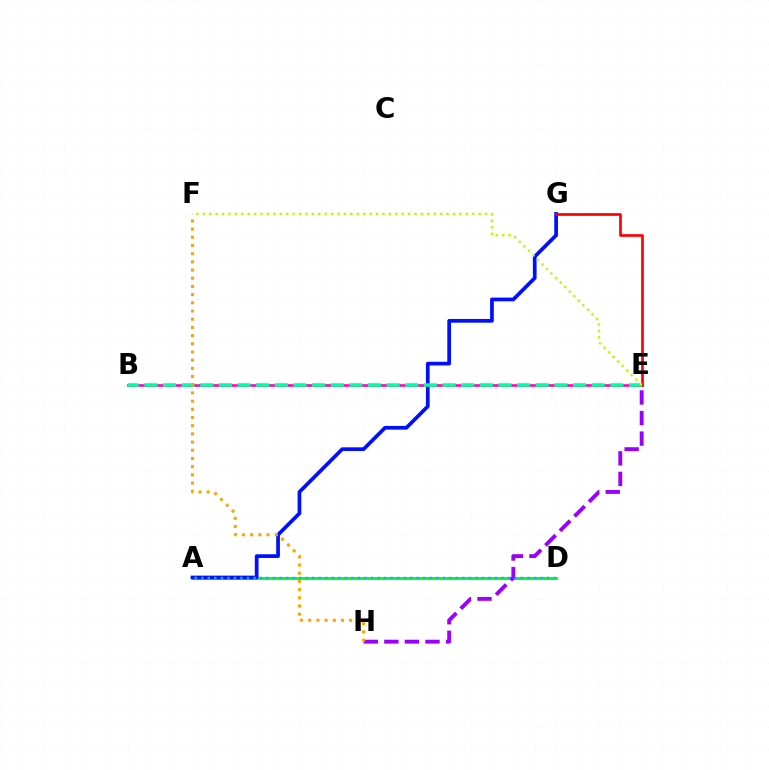{('A', 'D'): [{'color': '#08ff00', 'line_style': 'solid', 'thickness': 2.04}, {'color': '#00b5ff', 'line_style': 'dotted', 'thickness': 1.77}], ('A', 'G'): [{'color': '#0010ff', 'line_style': 'solid', 'thickness': 2.68}], ('B', 'E'): [{'color': '#ff00bd', 'line_style': 'solid', 'thickness': 1.87}, {'color': '#00ff9d', 'line_style': 'dashed', 'thickness': 2.53}], ('E', 'H'): [{'color': '#9b00ff', 'line_style': 'dashed', 'thickness': 2.79}], ('E', 'G'): [{'color': '#ff0000', 'line_style': 'solid', 'thickness': 1.93}], ('F', 'H'): [{'color': '#ffa500', 'line_style': 'dotted', 'thickness': 2.23}], ('E', 'F'): [{'color': '#b3ff00', 'line_style': 'dotted', 'thickness': 1.74}]}